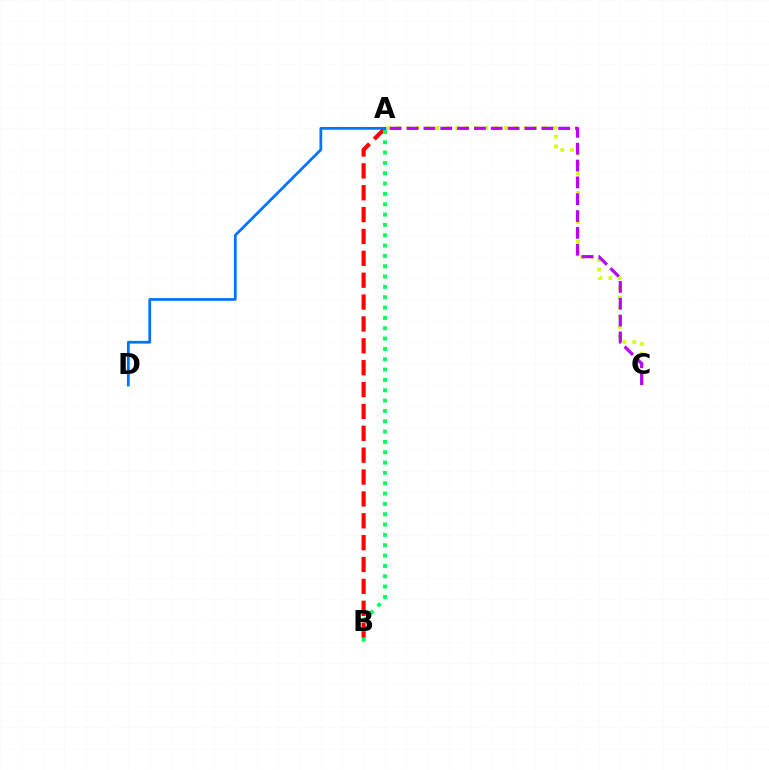{('A', 'C'): [{'color': '#d1ff00', 'line_style': 'dotted', 'thickness': 2.66}, {'color': '#b900ff', 'line_style': 'dashed', 'thickness': 2.29}], ('A', 'B'): [{'color': '#ff0000', 'line_style': 'dashed', 'thickness': 2.97}, {'color': '#00ff5c', 'line_style': 'dotted', 'thickness': 2.81}], ('A', 'D'): [{'color': '#0074ff', 'line_style': 'solid', 'thickness': 1.99}]}